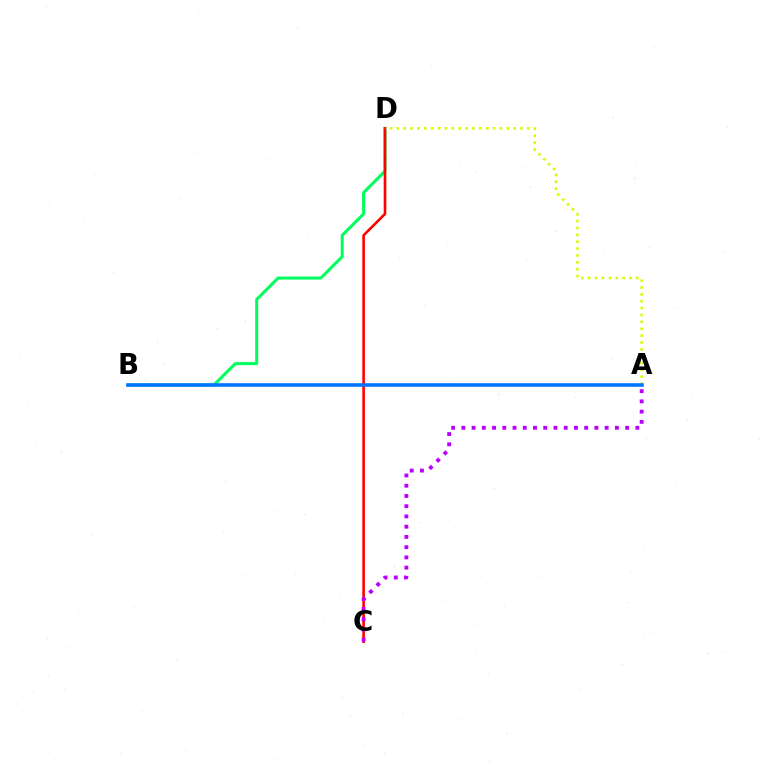{('B', 'D'): [{'color': '#00ff5c', 'line_style': 'solid', 'thickness': 2.18}], ('C', 'D'): [{'color': '#ff0000', 'line_style': 'solid', 'thickness': 1.89}], ('A', 'D'): [{'color': '#d1ff00', 'line_style': 'dotted', 'thickness': 1.87}], ('A', 'C'): [{'color': '#b900ff', 'line_style': 'dotted', 'thickness': 2.78}], ('A', 'B'): [{'color': '#0074ff', 'line_style': 'solid', 'thickness': 2.58}]}